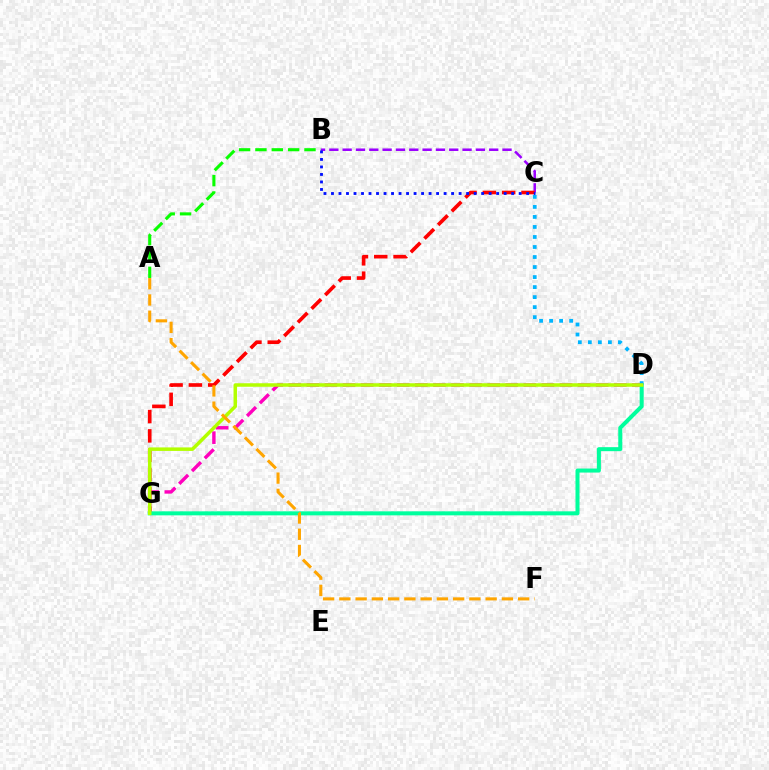{('D', 'G'): [{'color': '#ff00bd', 'line_style': 'dashed', 'thickness': 2.46}, {'color': '#00ff9d', 'line_style': 'solid', 'thickness': 2.9}, {'color': '#b3ff00', 'line_style': 'solid', 'thickness': 2.53}], ('B', 'C'): [{'color': '#9b00ff', 'line_style': 'dashed', 'thickness': 1.81}, {'color': '#0010ff', 'line_style': 'dotted', 'thickness': 2.04}], ('C', 'G'): [{'color': '#ff0000', 'line_style': 'dashed', 'thickness': 2.62}], ('A', 'B'): [{'color': '#08ff00', 'line_style': 'dashed', 'thickness': 2.22}], ('C', 'D'): [{'color': '#00b5ff', 'line_style': 'dotted', 'thickness': 2.72}], ('A', 'F'): [{'color': '#ffa500', 'line_style': 'dashed', 'thickness': 2.21}]}